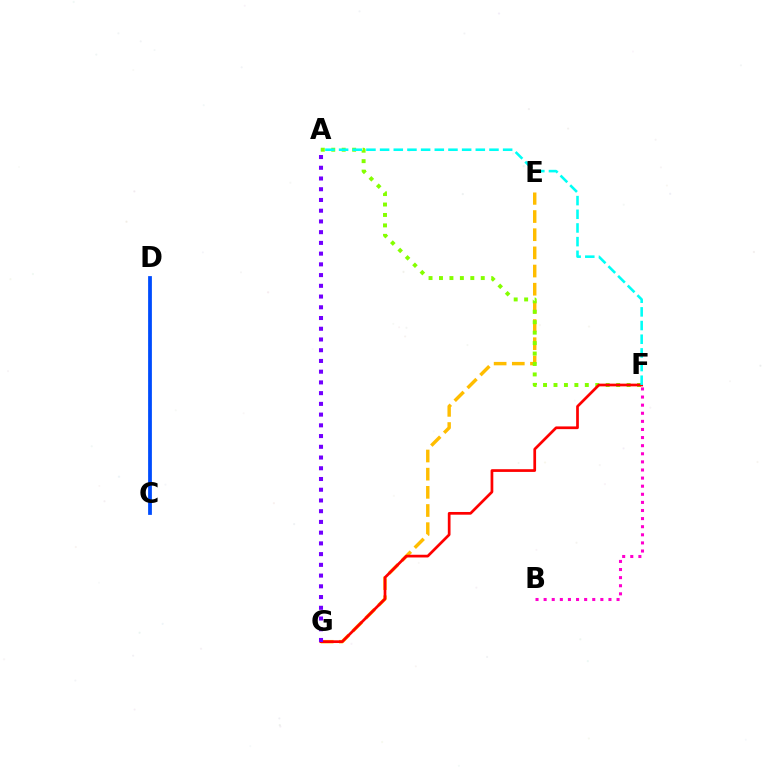{('E', 'G'): [{'color': '#ffbd00', 'line_style': 'dashed', 'thickness': 2.47}], ('A', 'F'): [{'color': '#84ff00', 'line_style': 'dotted', 'thickness': 2.84}, {'color': '#00fff6', 'line_style': 'dashed', 'thickness': 1.86}], ('B', 'F'): [{'color': '#ff00cf', 'line_style': 'dotted', 'thickness': 2.2}], ('F', 'G'): [{'color': '#ff0000', 'line_style': 'solid', 'thickness': 1.96}], ('C', 'D'): [{'color': '#00ff39', 'line_style': 'dashed', 'thickness': 1.62}, {'color': '#004bff', 'line_style': 'solid', 'thickness': 2.71}], ('A', 'G'): [{'color': '#7200ff', 'line_style': 'dotted', 'thickness': 2.92}]}